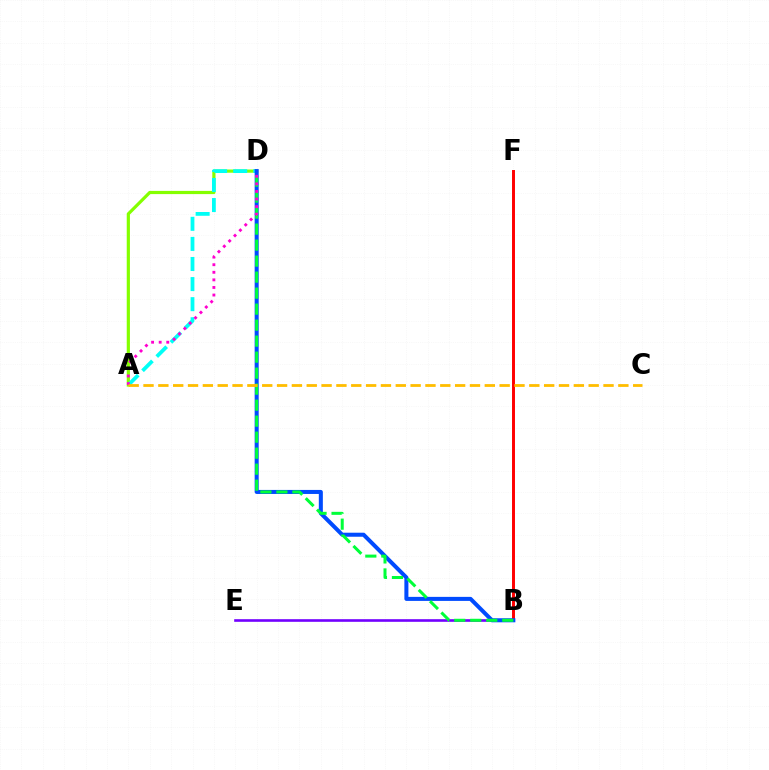{('B', 'E'): [{'color': '#7200ff', 'line_style': 'solid', 'thickness': 1.89}], ('A', 'D'): [{'color': '#84ff00', 'line_style': 'solid', 'thickness': 2.3}, {'color': '#00fff6', 'line_style': 'dashed', 'thickness': 2.73}, {'color': '#ff00cf', 'line_style': 'dotted', 'thickness': 2.06}], ('B', 'F'): [{'color': '#ff0000', 'line_style': 'solid', 'thickness': 2.13}], ('B', 'D'): [{'color': '#004bff', 'line_style': 'solid', 'thickness': 2.9}, {'color': '#00ff39', 'line_style': 'dashed', 'thickness': 2.17}], ('A', 'C'): [{'color': '#ffbd00', 'line_style': 'dashed', 'thickness': 2.02}]}